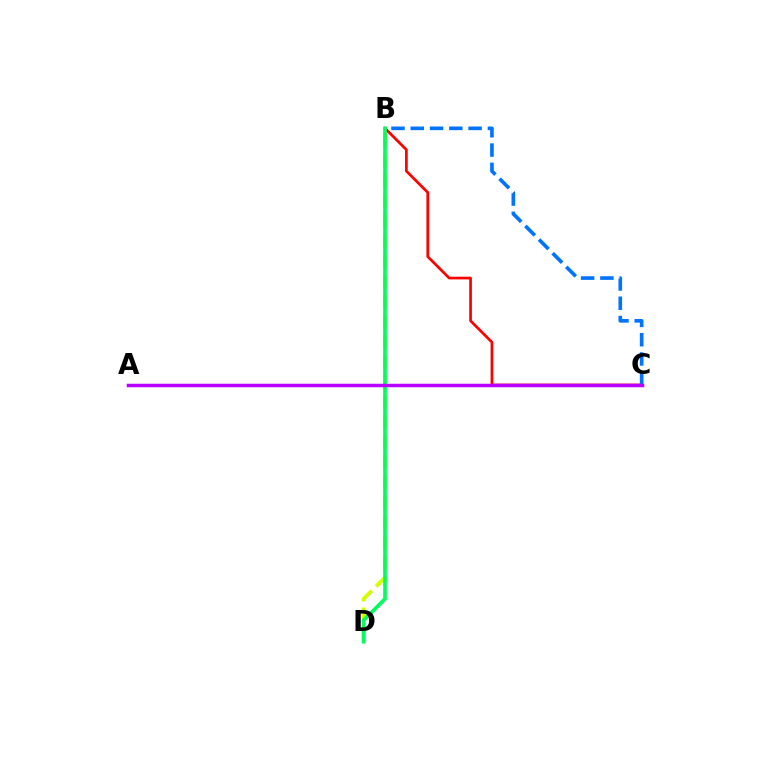{('B', 'D'): [{'color': '#d1ff00', 'line_style': 'dashed', 'thickness': 2.73}, {'color': '#00ff5c', 'line_style': 'solid', 'thickness': 2.64}], ('B', 'C'): [{'color': '#ff0000', 'line_style': 'solid', 'thickness': 1.95}, {'color': '#0074ff', 'line_style': 'dashed', 'thickness': 2.62}], ('A', 'C'): [{'color': '#b900ff', 'line_style': 'solid', 'thickness': 2.51}]}